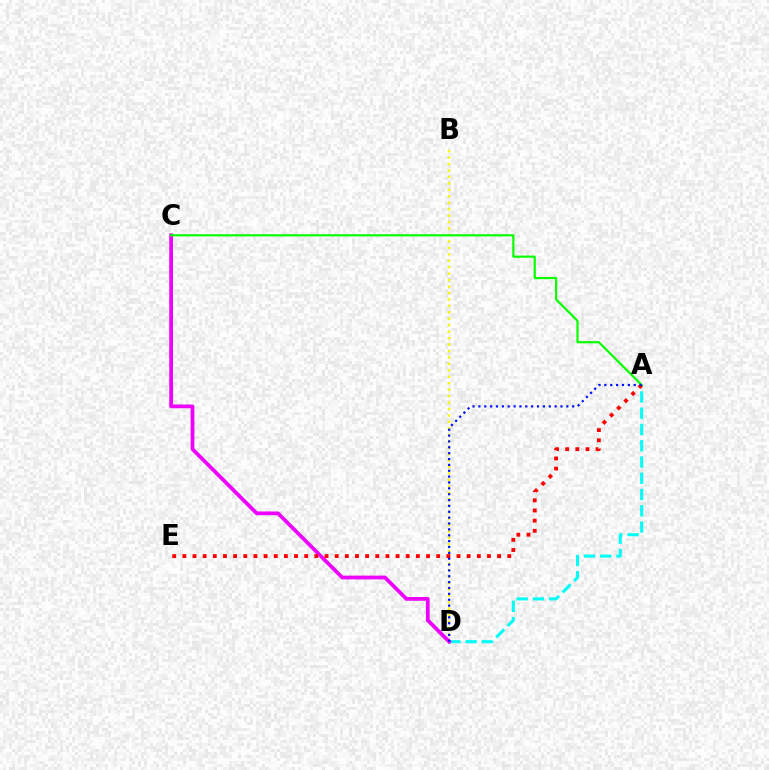{('A', 'D'): [{'color': '#00fff6', 'line_style': 'dashed', 'thickness': 2.21}, {'color': '#0010ff', 'line_style': 'dotted', 'thickness': 1.59}], ('B', 'D'): [{'color': '#fcf500', 'line_style': 'dotted', 'thickness': 1.75}], ('C', 'D'): [{'color': '#ee00ff', 'line_style': 'solid', 'thickness': 2.69}], ('A', 'C'): [{'color': '#08ff00', 'line_style': 'solid', 'thickness': 1.58}], ('A', 'E'): [{'color': '#ff0000', 'line_style': 'dotted', 'thickness': 2.76}]}